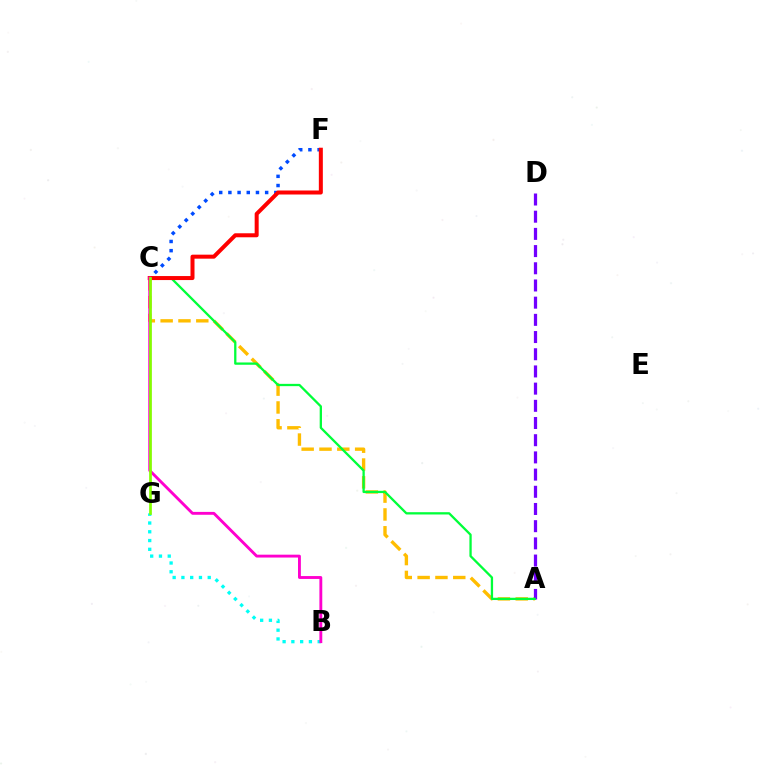{('A', 'C'): [{'color': '#ffbd00', 'line_style': 'dashed', 'thickness': 2.42}, {'color': '#00ff39', 'line_style': 'solid', 'thickness': 1.65}], ('B', 'G'): [{'color': '#00fff6', 'line_style': 'dotted', 'thickness': 2.38}], ('C', 'F'): [{'color': '#004bff', 'line_style': 'dotted', 'thickness': 2.5}, {'color': '#ff0000', 'line_style': 'solid', 'thickness': 2.88}], ('A', 'D'): [{'color': '#7200ff', 'line_style': 'dashed', 'thickness': 2.34}], ('B', 'C'): [{'color': '#ff00cf', 'line_style': 'solid', 'thickness': 2.07}], ('C', 'G'): [{'color': '#84ff00', 'line_style': 'solid', 'thickness': 1.95}]}